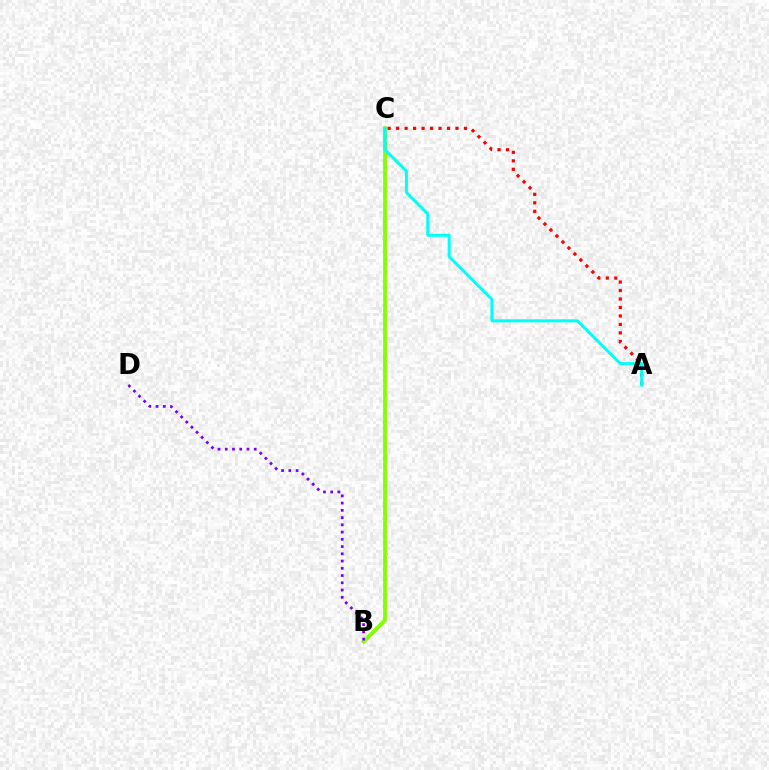{('A', 'C'): [{'color': '#ff0000', 'line_style': 'dotted', 'thickness': 2.3}, {'color': '#00fff6', 'line_style': 'solid', 'thickness': 2.18}], ('B', 'C'): [{'color': '#84ff00', 'line_style': 'solid', 'thickness': 2.76}], ('B', 'D'): [{'color': '#7200ff', 'line_style': 'dotted', 'thickness': 1.97}]}